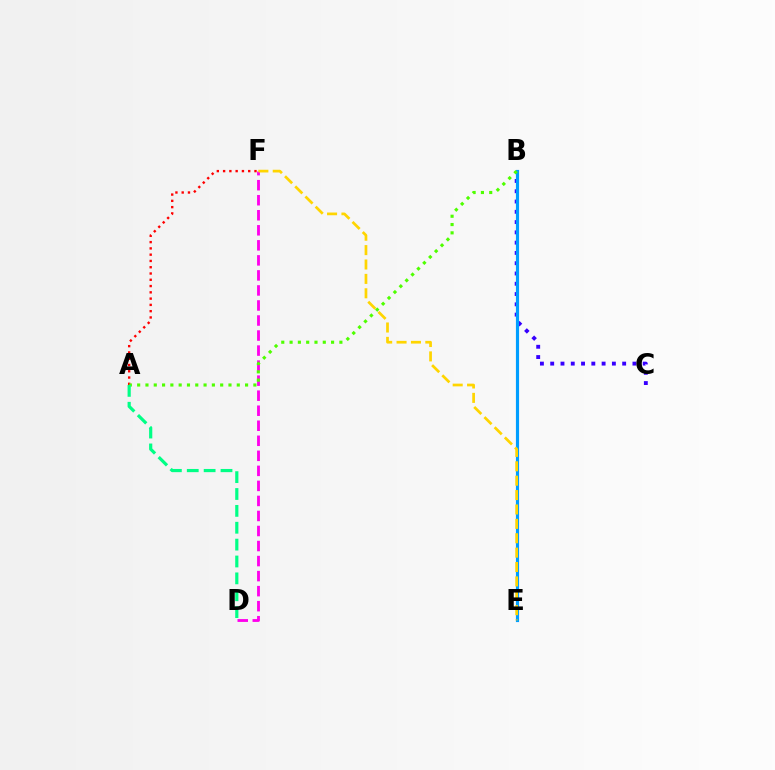{('B', 'C'): [{'color': '#3700ff', 'line_style': 'dotted', 'thickness': 2.79}], ('B', 'E'): [{'color': '#009eff', 'line_style': 'solid', 'thickness': 2.28}], ('A', 'F'): [{'color': '#ff0000', 'line_style': 'dotted', 'thickness': 1.71}], ('D', 'F'): [{'color': '#ff00ed', 'line_style': 'dashed', 'thickness': 2.04}], ('A', 'B'): [{'color': '#4fff00', 'line_style': 'dotted', 'thickness': 2.26}], ('A', 'D'): [{'color': '#00ff86', 'line_style': 'dashed', 'thickness': 2.29}], ('E', 'F'): [{'color': '#ffd500', 'line_style': 'dashed', 'thickness': 1.95}]}